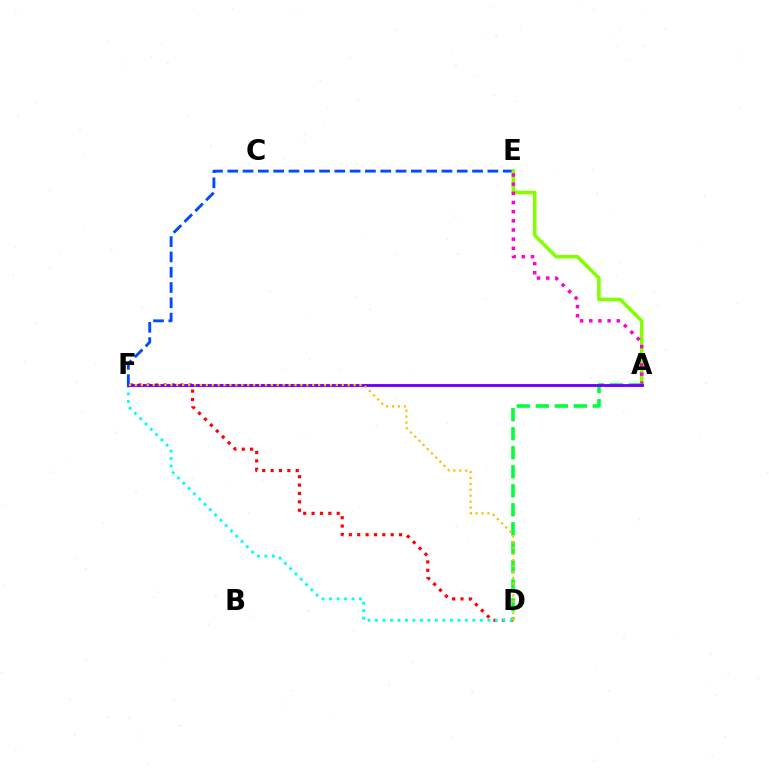{('E', 'F'): [{'color': '#004bff', 'line_style': 'dashed', 'thickness': 2.08}], ('D', 'F'): [{'color': '#ff0000', 'line_style': 'dotted', 'thickness': 2.28}, {'color': '#00fff6', 'line_style': 'dotted', 'thickness': 2.03}, {'color': '#ffbd00', 'line_style': 'dotted', 'thickness': 1.61}], ('A', 'E'): [{'color': '#84ff00', 'line_style': 'solid', 'thickness': 2.59}, {'color': '#ff00cf', 'line_style': 'dotted', 'thickness': 2.49}], ('A', 'D'): [{'color': '#00ff39', 'line_style': 'dashed', 'thickness': 2.58}], ('A', 'F'): [{'color': '#7200ff', 'line_style': 'solid', 'thickness': 2.07}]}